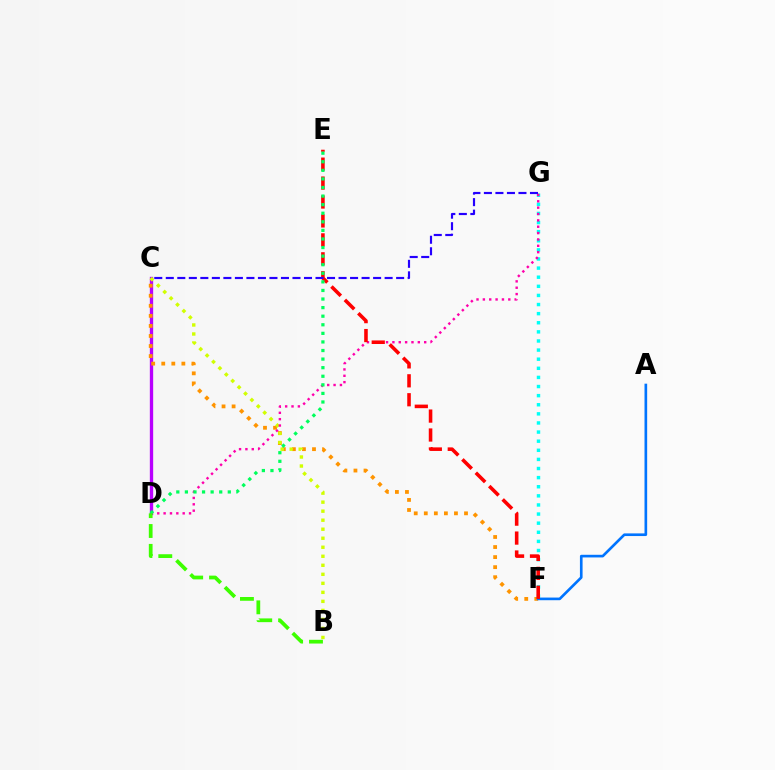{('C', 'D'): [{'color': '#b900ff', 'line_style': 'solid', 'thickness': 2.39}], ('F', 'G'): [{'color': '#00fff6', 'line_style': 'dotted', 'thickness': 2.48}], ('C', 'F'): [{'color': '#ff9400', 'line_style': 'dotted', 'thickness': 2.73}], ('A', 'F'): [{'color': '#0074ff', 'line_style': 'solid', 'thickness': 1.91}], ('B', 'C'): [{'color': '#d1ff00', 'line_style': 'dotted', 'thickness': 2.45}], ('D', 'G'): [{'color': '#ff00ac', 'line_style': 'dotted', 'thickness': 1.73}], ('E', 'F'): [{'color': '#ff0000', 'line_style': 'dashed', 'thickness': 2.57}], ('D', 'E'): [{'color': '#00ff5c', 'line_style': 'dotted', 'thickness': 2.33}], ('C', 'G'): [{'color': '#2500ff', 'line_style': 'dashed', 'thickness': 1.56}], ('B', 'D'): [{'color': '#3dff00', 'line_style': 'dashed', 'thickness': 2.7}]}